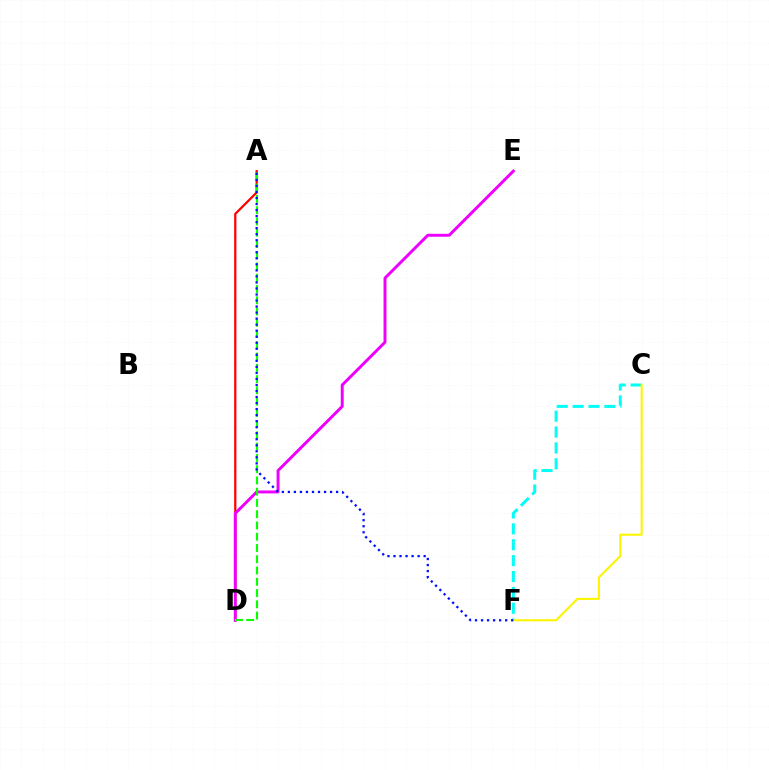{('A', 'D'): [{'color': '#ff0000', 'line_style': 'solid', 'thickness': 1.61}, {'color': '#08ff00', 'line_style': 'dashed', 'thickness': 1.53}], ('D', 'E'): [{'color': '#ee00ff', 'line_style': 'solid', 'thickness': 2.12}], ('C', 'F'): [{'color': '#00fff6', 'line_style': 'dashed', 'thickness': 2.16}, {'color': '#fcf500', 'line_style': 'solid', 'thickness': 1.5}], ('A', 'F'): [{'color': '#0010ff', 'line_style': 'dotted', 'thickness': 1.64}]}